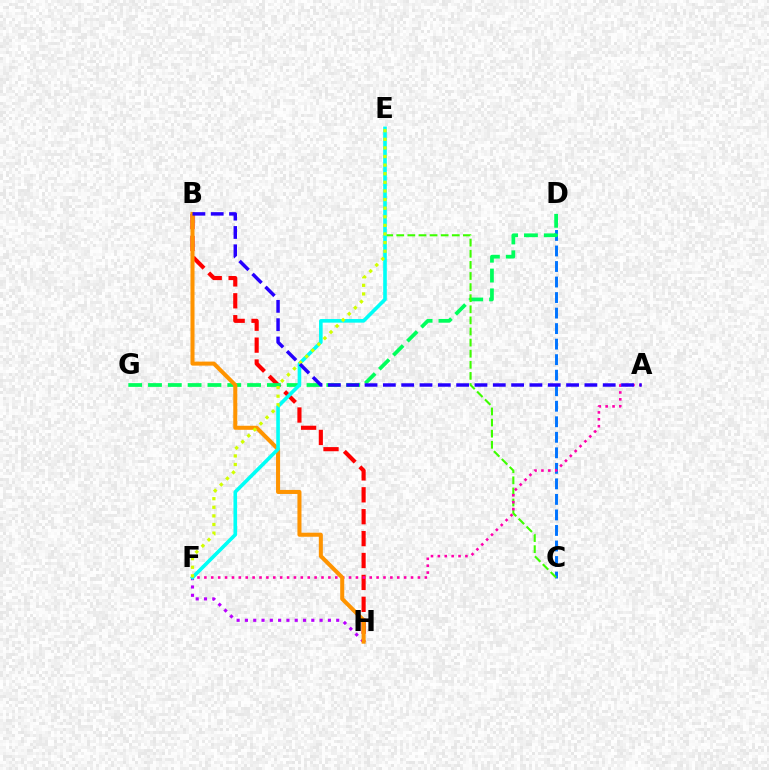{('C', 'D'): [{'color': '#0074ff', 'line_style': 'dashed', 'thickness': 2.11}], ('B', 'H'): [{'color': '#ff0000', 'line_style': 'dashed', 'thickness': 2.98}, {'color': '#ff9400', 'line_style': 'solid', 'thickness': 2.91}], ('F', 'H'): [{'color': '#b900ff', 'line_style': 'dotted', 'thickness': 2.25}], ('D', 'G'): [{'color': '#00ff5c', 'line_style': 'dashed', 'thickness': 2.69}], ('C', 'E'): [{'color': '#3dff00', 'line_style': 'dashed', 'thickness': 1.51}], ('A', 'F'): [{'color': '#ff00ac', 'line_style': 'dotted', 'thickness': 1.87}], ('E', 'F'): [{'color': '#00fff6', 'line_style': 'solid', 'thickness': 2.6}, {'color': '#d1ff00', 'line_style': 'dotted', 'thickness': 2.34}], ('A', 'B'): [{'color': '#2500ff', 'line_style': 'dashed', 'thickness': 2.49}]}